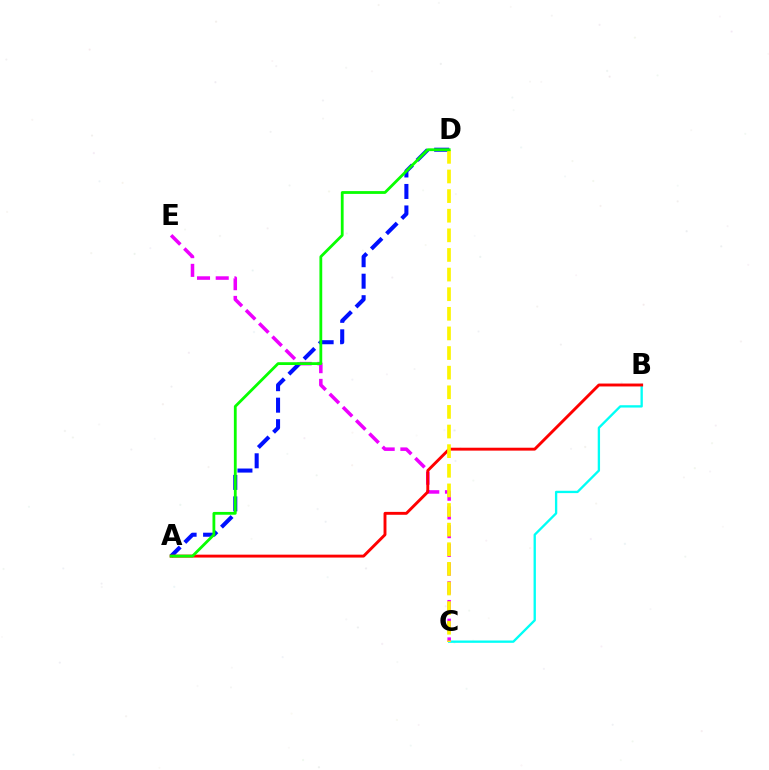{('B', 'C'): [{'color': '#00fff6', 'line_style': 'solid', 'thickness': 1.68}], ('A', 'D'): [{'color': '#0010ff', 'line_style': 'dashed', 'thickness': 2.92}, {'color': '#08ff00', 'line_style': 'solid', 'thickness': 2.01}], ('C', 'E'): [{'color': '#ee00ff', 'line_style': 'dashed', 'thickness': 2.54}], ('A', 'B'): [{'color': '#ff0000', 'line_style': 'solid', 'thickness': 2.09}], ('C', 'D'): [{'color': '#fcf500', 'line_style': 'dashed', 'thickness': 2.67}]}